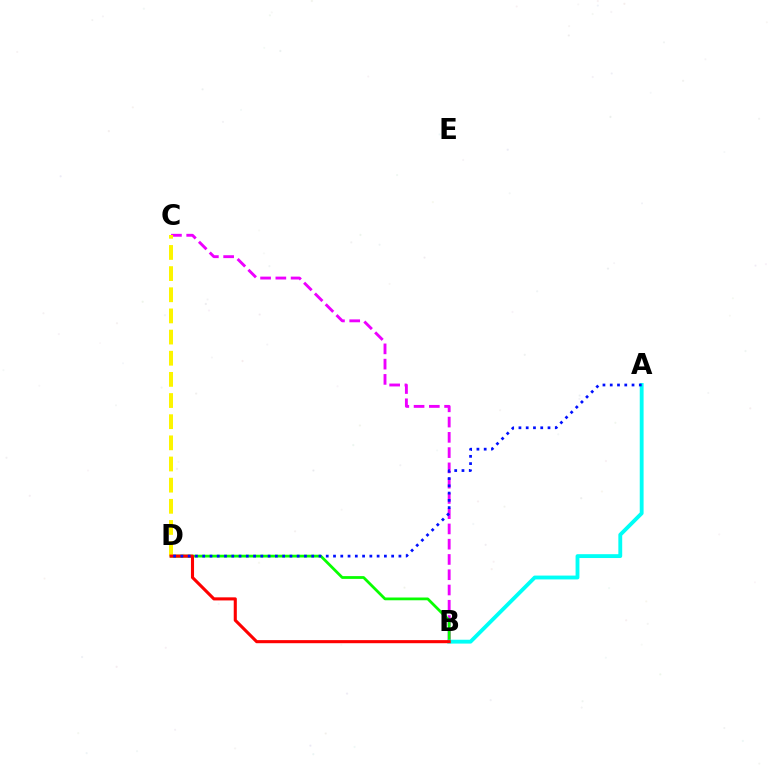{('B', 'C'): [{'color': '#ee00ff', 'line_style': 'dashed', 'thickness': 2.07}], ('B', 'D'): [{'color': '#08ff00', 'line_style': 'solid', 'thickness': 1.99}, {'color': '#ff0000', 'line_style': 'solid', 'thickness': 2.23}], ('A', 'B'): [{'color': '#00fff6', 'line_style': 'solid', 'thickness': 2.77}], ('C', 'D'): [{'color': '#fcf500', 'line_style': 'dashed', 'thickness': 2.87}], ('A', 'D'): [{'color': '#0010ff', 'line_style': 'dotted', 'thickness': 1.97}]}